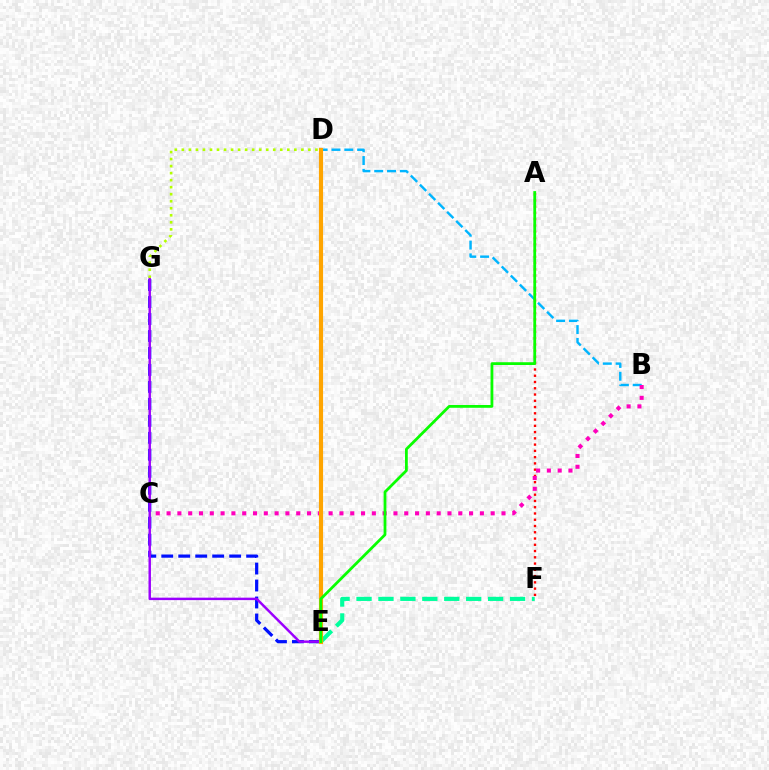{('A', 'F'): [{'color': '#ff0000', 'line_style': 'dotted', 'thickness': 1.7}], ('E', 'G'): [{'color': '#0010ff', 'line_style': 'dashed', 'thickness': 2.31}, {'color': '#9b00ff', 'line_style': 'solid', 'thickness': 1.76}], ('B', 'D'): [{'color': '#00b5ff', 'line_style': 'dashed', 'thickness': 1.74}], ('D', 'G'): [{'color': '#b3ff00', 'line_style': 'dotted', 'thickness': 1.91}], ('B', 'C'): [{'color': '#ff00bd', 'line_style': 'dotted', 'thickness': 2.94}], ('E', 'F'): [{'color': '#00ff9d', 'line_style': 'dashed', 'thickness': 2.98}], ('D', 'E'): [{'color': '#ffa500', 'line_style': 'solid', 'thickness': 2.98}], ('A', 'E'): [{'color': '#08ff00', 'line_style': 'solid', 'thickness': 2.0}]}